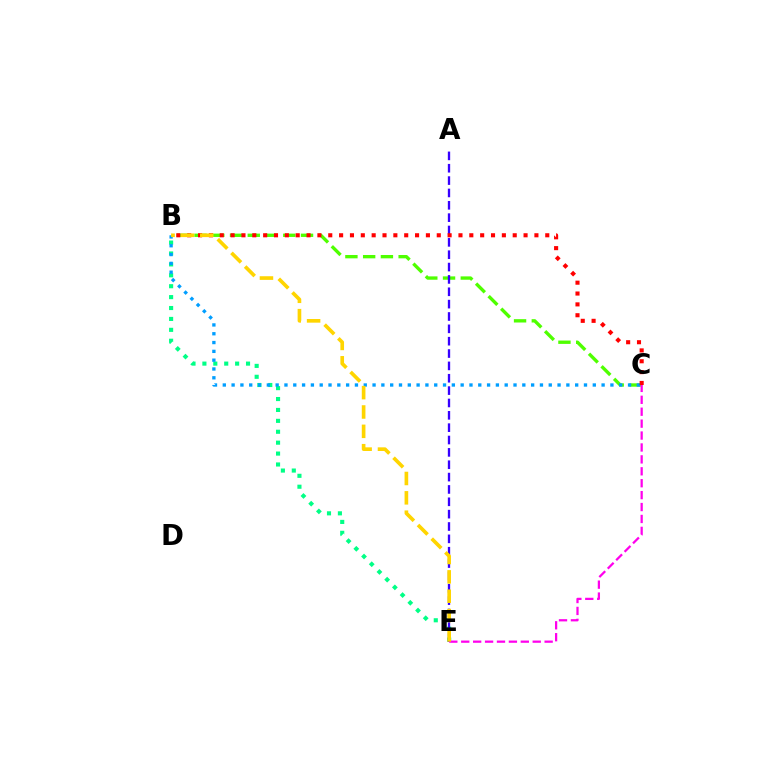{('B', 'C'): [{'color': '#4fff00', 'line_style': 'dashed', 'thickness': 2.41}, {'color': '#009eff', 'line_style': 'dotted', 'thickness': 2.39}, {'color': '#ff0000', 'line_style': 'dotted', 'thickness': 2.95}], ('B', 'E'): [{'color': '#00ff86', 'line_style': 'dotted', 'thickness': 2.96}, {'color': '#ffd500', 'line_style': 'dashed', 'thickness': 2.63}], ('A', 'E'): [{'color': '#3700ff', 'line_style': 'dashed', 'thickness': 1.68}], ('C', 'E'): [{'color': '#ff00ed', 'line_style': 'dashed', 'thickness': 1.62}]}